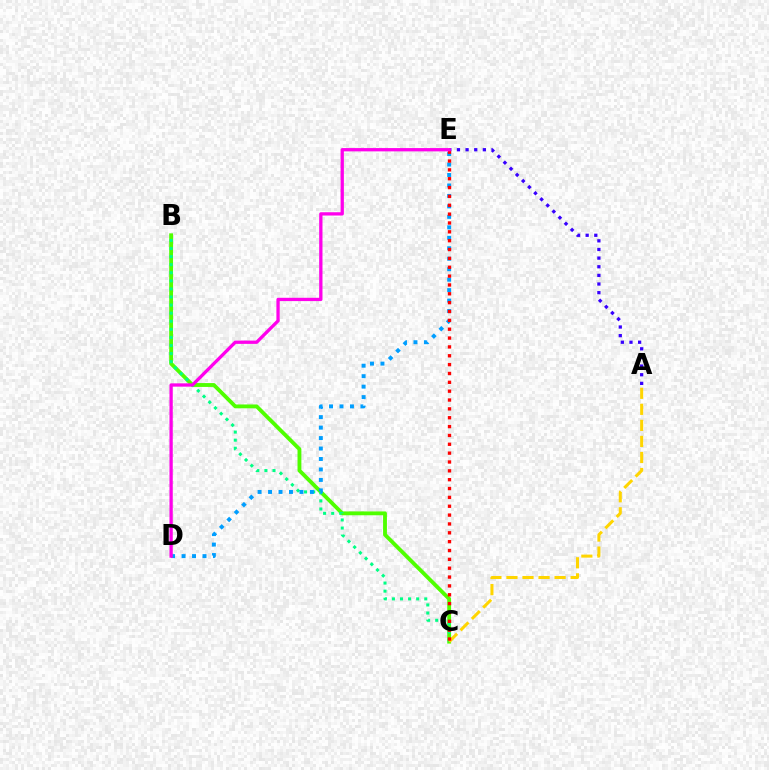{('A', 'E'): [{'color': '#3700ff', 'line_style': 'dotted', 'thickness': 2.35}], ('B', 'C'): [{'color': '#4fff00', 'line_style': 'solid', 'thickness': 2.77}, {'color': '#00ff86', 'line_style': 'dotted', 'thickness': 2.2}], ('D', 'E'): [{'color': '#009eff', 'line_style': 'dotted', 'thickness': 2.84}, {'color': '#ff00ed', 'line_style': 'solid', 'thickness': 2.37}], ('A', 'C'): [{'color': '#ffd500', 'line_style': 'dashed', 'thickness': 2.18}], ('C', 'E'): [{'color': '#ff0000', 'line_style': 'dotted', 'thickness': 2.41}]}